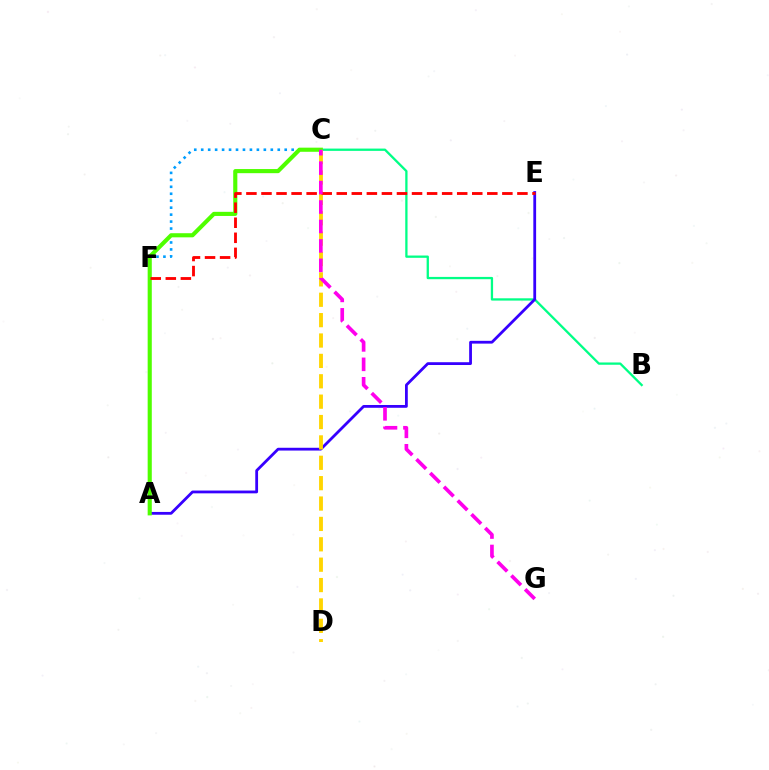{('C', 'F'): [{'color': '#009eff', 'line_style': 'dotted', 'thickness': 1.89}], ('B', 'C'): [{'color': '#00ff86', 'line_style': 'solid', 'thickness': 1.65}], ('A', 'E'): [{'color': '#3700ff', 'line_style': 'solid', 'thickness': 2.01}], ('A', 'C'): [{'color': '#4fff00', 'line_style': 'solid', 'thickness': 2.97}], ('C', 'D'): [{'color': '#ffd500', 'line_style': 'dashed', 'thickness': 2.77}], ('E', 'F'): [{'color': '#ff0000', 'line_style': 'dashed', 'thickness': 2.05}], ('C', 'G'): [{'color': '#ff00ed', 'line_style': 'dashed', 'thickness': 2.64}]}